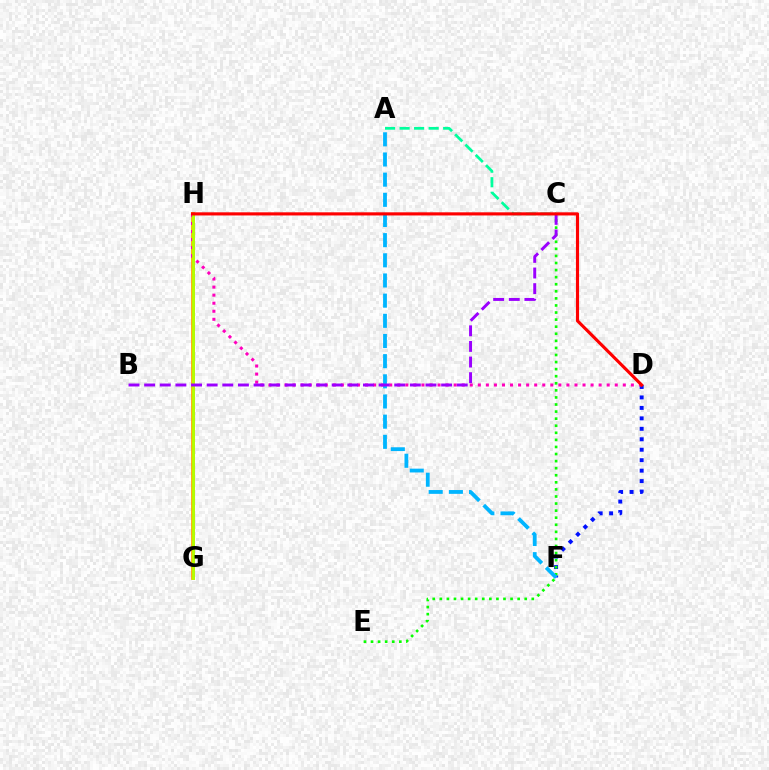{('A', 'C'): [{'color': '#00ff9d', 'line_style': 'dashed', 'thickness': 1.97}], ('G', 'H'): [{'color': '#ffa500', 'line_style': 'solid', 'thickness': 2.7}, {'color': '#b3ff00', 'line_style': 'solid', 'thickness': 2.05}], ('D', 'F'): [{'color': '#0010ff', 'line_style': 'dotted', 'thickness': 2.84}], ('C', 'E'): [{'color': '#08ff00', 'line_style': 'dotted', 'thickness': 1.92}], ('D', 'H'): [{'color': '#ff00bd', 'line_style': 'dotted', 'thickness': 2.19}, {'color': '#ff0000', 'line_style': 'solid', 'thickness': 2.26}], ('A', 'F'): [{'color': '#00b5ff', 'line_style': 'dashed', 'thickness': 2.74}], ('B', 'C'): [{'color': '#9b00ff', 'line_style': 'dashed', 'thickness': 2.12}]}